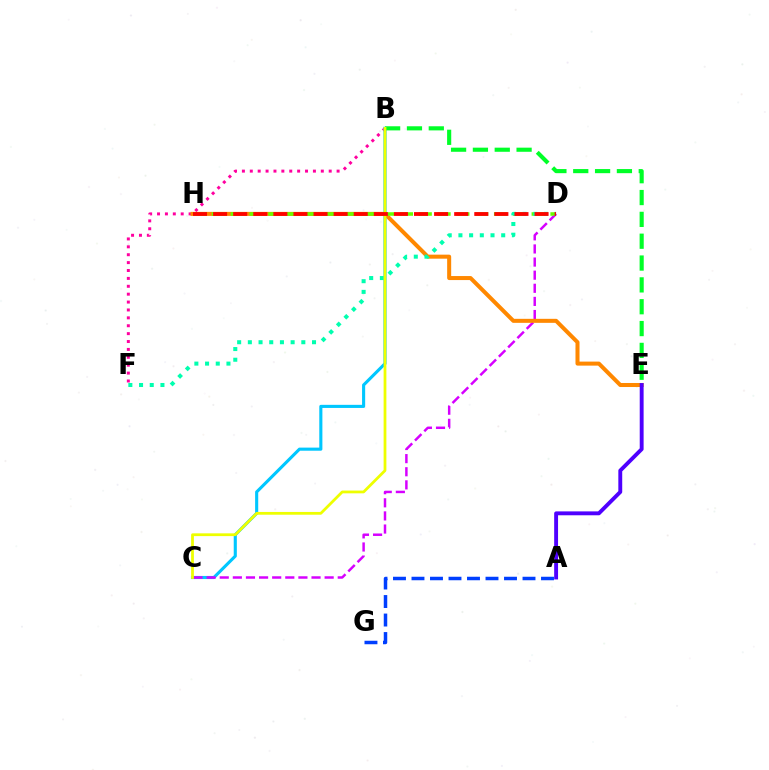{('B', 'F'): [{'color': '#ff00a0', 'line_style': 'dotted', 'thickness': 2.14}], ('B', 'C'): [{'color': '#00c7ff', 'line_style': 'solid', 'thickness': 2.24}, {'color': '#eeff00', 'line_style': 'solid', 'thickness': 2.0}], ('C', 'D'): [{'color': '#d600ff', 'line_style': 'dashed', 'thickness': 1.78}], ('E', 'H'): [{'color': '#ff8800', 'line_style': 'solid', 'thickness': 2.89}], ('D', 'H'): [{'color': '#66ff00', 'line_style': 'dashed', 'thickness': 2.56}, {'color': '#ff0000', 'line_style': 'dashed', 'thickness': 2.73}], ('B', 'E'): [{'color': '#00ff27', 'line_style': 'dashed', 'thickness': 2.97}], ('D', 'F'): [{'color': '#00ffaf', 'line_style': 'dotted', 'thickness': 2.91}], ('A', 'E'): [{'color': '#4f00ff', 'line_style': 'solid', 'thickness': 2.8}], ('A', 'G'): [{'color': '#003fff', 'line_style': 'dashed', 'thickness': 2.51}]}